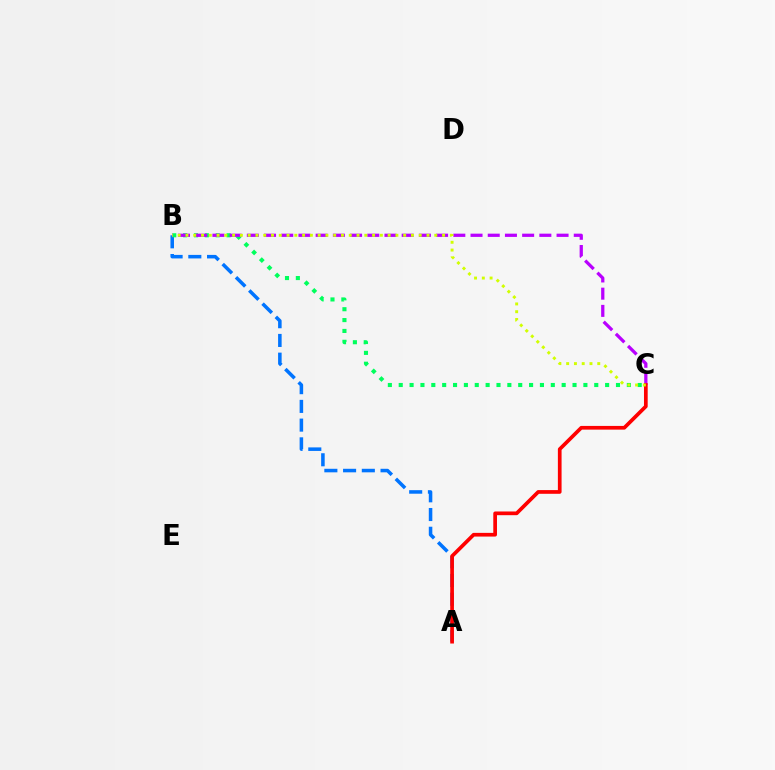{('A', 'B'): [{'color': '#0074ff', 'line_style': 'dashed', 'thickness': 2.54}], ('B', 'C'): [{'color': '#00ff5c', 'line_style': 'dotted', 'thickness': 2.95}, {'color': '#b900ff', 'line_style': 'dashed', 'thickness': 2.34}, {'color': '#d1ff00', 'line_style': 'dotted', 'thickness': 2.11}], ('A', 'C'): [{'color': '#ff0000', 'line_style': 'solid', 'thickness': 2.67}]}